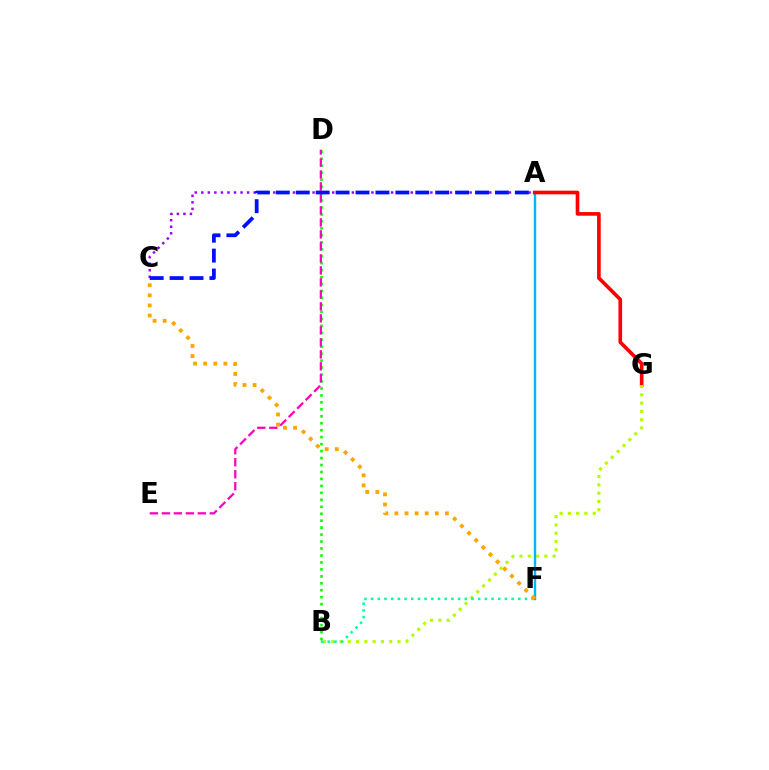{('A', 'C'): [{'color': '#9b00ff', 'line_style': 'dotted', 'thickness': 1.78}, {'color': '#0010ff', 'line_style': 'dashed', 'thickness': 2.71}], ('A', 'F'): [{'color': '#00b5ff', 'line_style': 'solid', 'thickness': 1.74}], ('A', 'G'): [{'color': '#ff0000', 'line_style': 'solid', 'thickness': 2.62}], ('B', 'G'): [{'color': '#b3ff00', 'line_style': 'dotted', 'thickness': 2.25}], ('B', 'F'): [{'color': '#00ff9d', 'line_style': 'dotted', 'thickness': 1.82}], ('B', 'D'): [{'color': '#08ff00', 'line_style': 'dotted', 'thickness': 1.89}], ('D', 'E'): [{'color': '#ff00bd', 'line_style': 'dashed', 'thickness': 1.63}], ('C', 'F'): [{'color': '#ffa500', 'line_style': 'dotted', 'thickness': 2.75}]}